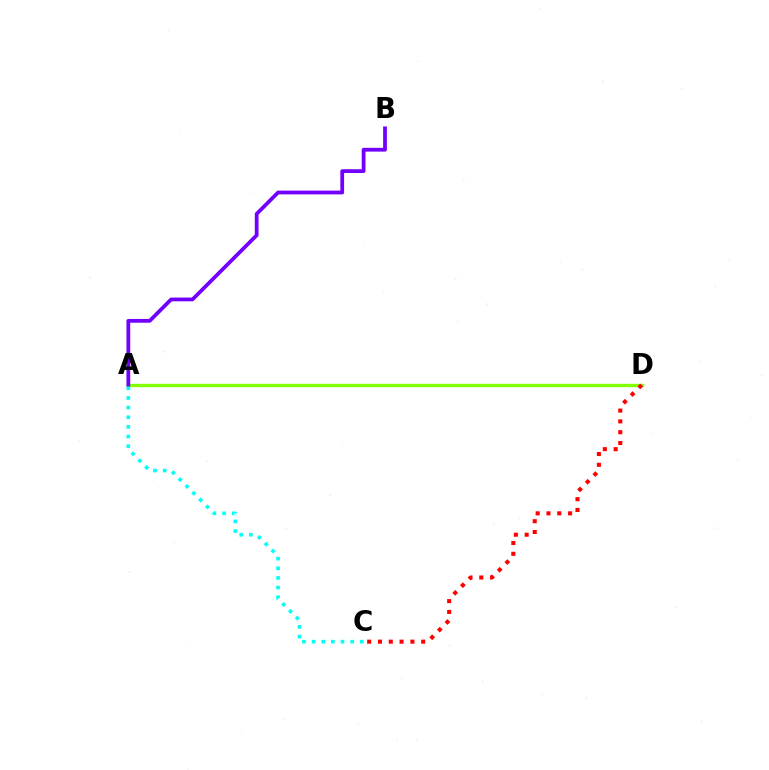{('A', 'D'): [{'color': '#84ff00', 'line_style': 'solid', 'thickness': 2.42}], ('A', 'B'): [{'color': '#7200ff', 'line_style': 'solid', 'thickness': 2.71}], ('A', 'C'): [{'color': '#00fff6', 'line_style': 'dotted', 'thickness': 2.62}], ('C', 'D'): [{'color': '#ff0000', 'line_style': 'dotted', 'thickness': 2.93}]}